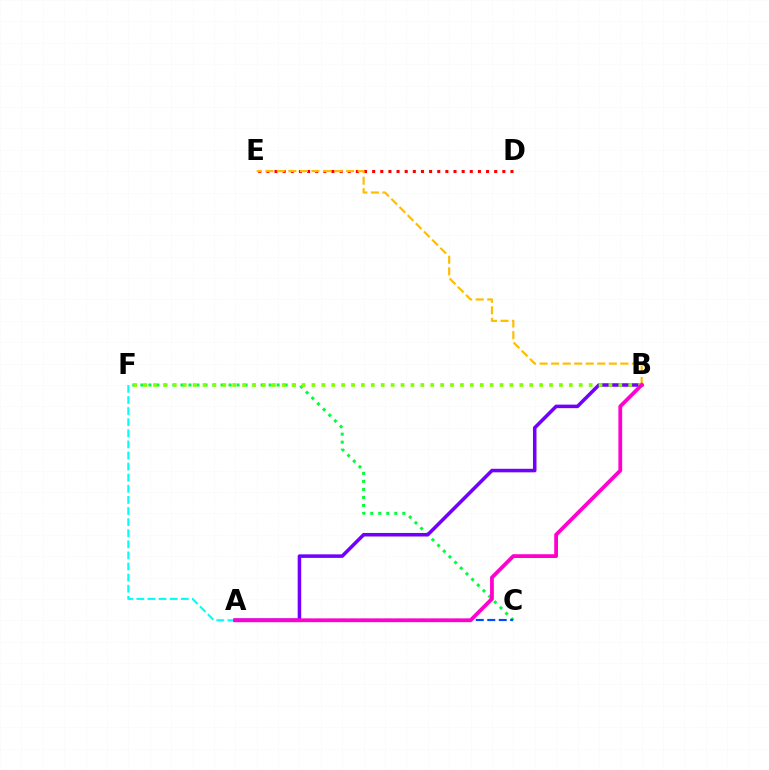{('A', 'F'): [{'color': '#00fff6', 'line_style': 'dashed', 'thickness': 1.51}], ('D', 'E'): [{'color': '#ff0000', 'line_style': 'dotted', 'thickness': 2.21}], ('C', 'F'): [{'color': '#00ff39', 'line_style': 'dotted', 'thickness': 2.18}], ('A', 'C'): [{'color': '#004bff', 'line_style': 'dashed', 'thickness': 1.56}], ('A', 'B'): [{'color': '#7200ff', 'line_style': 'solid', 'thickness': 2.55}, {'color': '#ff00cf', 'line_style': 'solid', 'thickness': 2.72}], ('B', 'F'): [{'color': '#84ff00', 'line_style': 'dotted', 'thickness': 2.69}], ('B', 'E'): [{'color': '#ffbd00', 'line_style': 'dashed', 'thickness': 1.57}]}